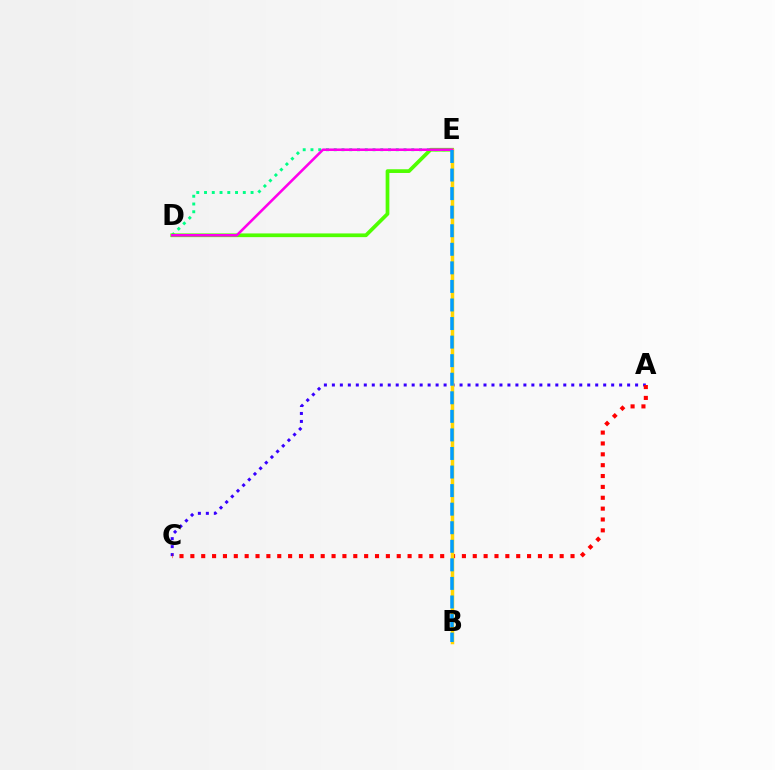{('A', 'C'): [{'color': '#3700ff', 'line_style': 'dotted', 'thickness': 2.17}, {'color': '#ff0000', 'line_style': 'dotted', 'thickness': 2.95}], ('D', 'E'): [{'color': '#00ff86', 'line_style': 'dotted', 'thickness': 2.11}, {'color': '#4fff00', 'line_style': 'solid', 'thickness': 2.67}, {'color': '#ff00ed', 'line_style': 'solid', 'thickness': 1.85}], ('B', 'E'): [{'color': '#ffd500', 'line_style': 'solid', 'thickness': 2.52}, {'color': '#009eff', 'line_style': 'dashed', 'thickness': 2.52}]}